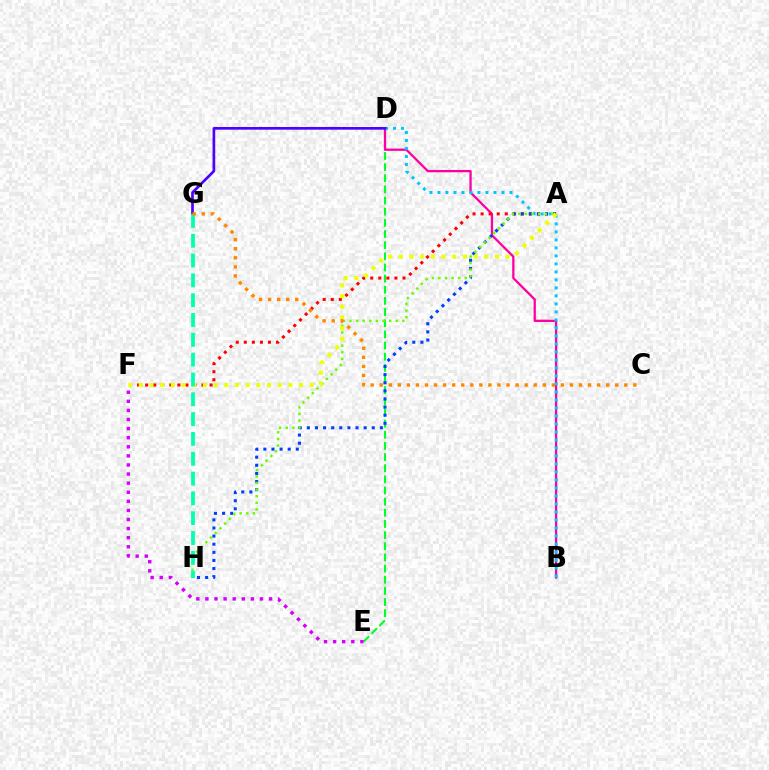{('D', 'E'): [{'color': '#00ff27', 'line_style': 'dashed', 'thickness': 1.52}], ('B', 'D'): [{'color': '#ff00a0', 'line_style': 'solid', 'thickness': 1.65}, {'color': '#00c7ff', 'line_style': 'dotted', 'thickness': 2.17}], ('A', 'F'): [{'color': '#ff0000', 'line_style': 'dotted', 'thickness': 2.19}, {'color': '#eeff00', 'line_style': 'dotted', 'thickness': 2.9}], ('A', 'H'): [{'color': '#003fff', 'line_style': 'dotted', 'thickness': 2.2}, {'color': '#66ff00', 'line_style': 'dotted', 'thickness': 1.8}], ('D', 'G'): [{'color': '#4f00ff', 'line_style': 'solid', 'thickness': 1.94}], ('G', 'H'): [{'color': '#00ffaf', 'line_style': 'dashed', 'thickness': 2.69}], ('C', 'G'): [{'color': '#ff8800', 'line_style': 'dotted', 'thickness': 2.46}], ('E', 'F'): [{'color': '#d600ff', 'line_style': 'dotted', 'thickness': 2.47}]}